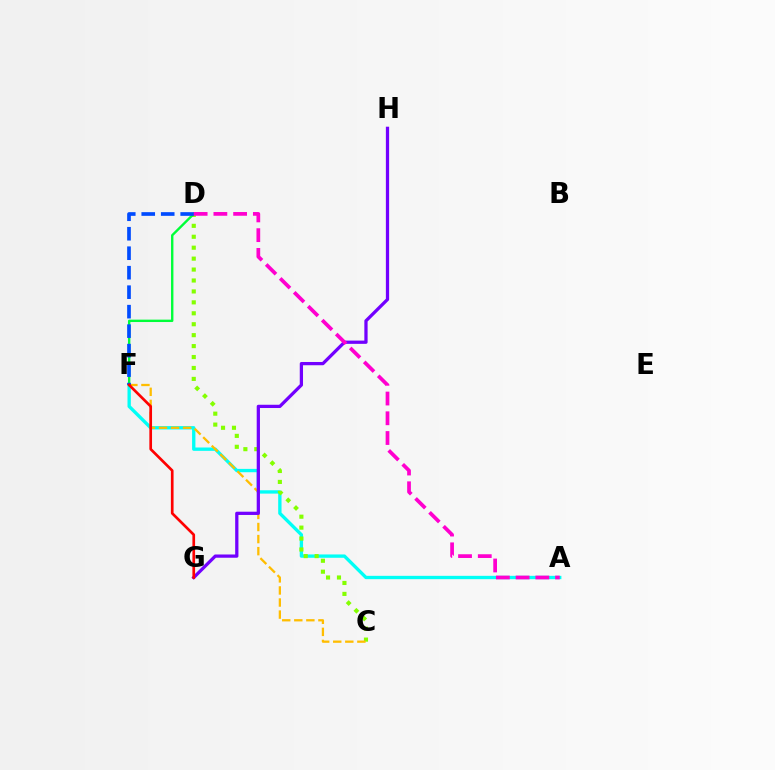{('A', 'F'): [{'color': '#00fff6', 'line_style': 'solid', 'thickness': 2.4}], ('C', 'D'): [{'color': '#84ff00', 'line_style': 'dotted', 'thickness': 2.97}], ('C', 'F'): [{'color': '#ffbd00', 'line_style': 'dashed', 'thickness': 1.64}], ('D', 'F'): [{'color': '#00ff39', 'line_style': 'solid', 'thickness': 1.72}, {'color': '#004bff', 'line_style': 'dashed', 'thickness': 2.65}], ('G', 'H'): [{'color': '#7200ff', 'line_style': 'solid', 'thickness': 2.34}], ('F', 'G'): [{'color': '#ff0000', 'line_style': 'solid', 'thickness': 1.93}], ('A', 'D'): [{'color': '#ff00cf', 'line_style': 'dashed', 'thickness': 2.68}]}